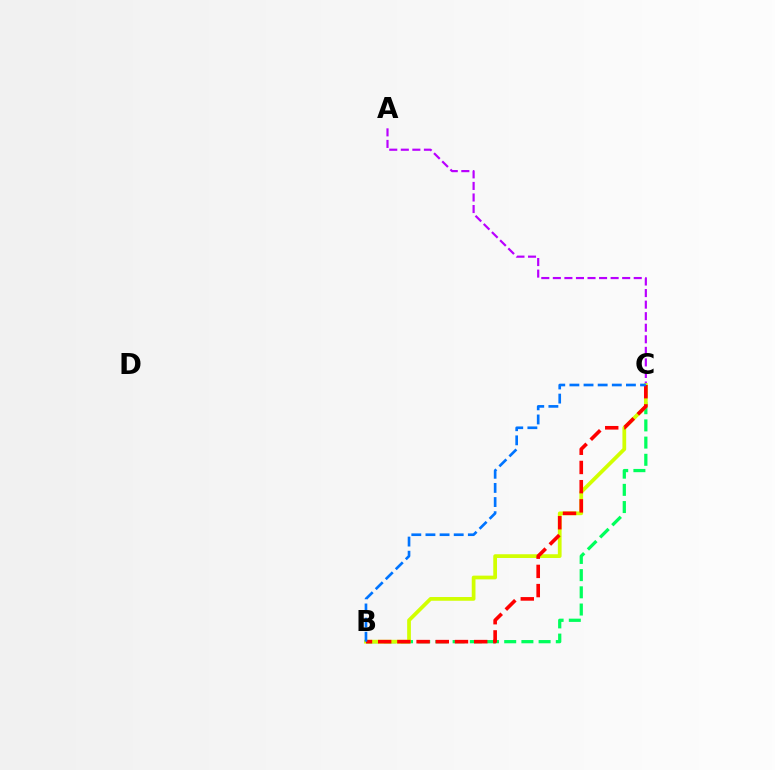{('B', 'C'): [{'color': '#00ff5c', 'line_style': 'dashed', 'thickness': 2.34}, {'color': '#d1ff00', 'line_style': 'solid', 'thickness': 2.69}, {'color': '#ff0000', 'line_style': 'dashed', 'thickness': 2.61}, {'color': '#0074ff', 'line_style': 'dashed', 'thickness': 1.92}], ('A', 'C'): [{'color': '#b900ff', 'line_style': 'dashed', 'thickness': 1.57}]}